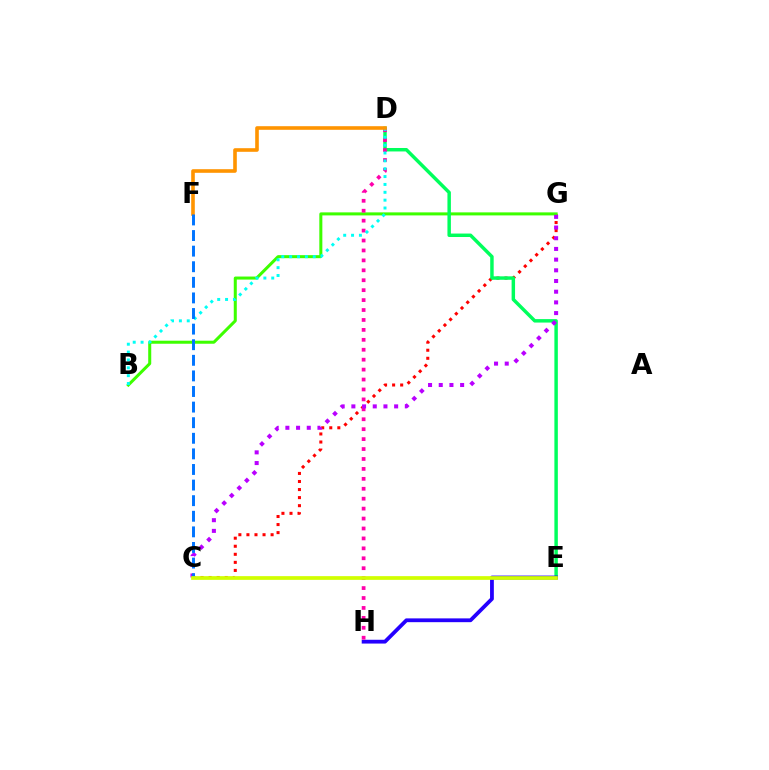{('C', 'G'): [{'color': '#ff0000', 'line_style': 'dotted', 'thickness': 2.19}, {'color': '#b900ff', 'line_style': 'dotted', 'thickness': 2.91}], ('B', 'G'): [{'color': '#3dff00', 'line_style': 'solid', 'thickness': 2.18}], ('D', 'E'): [{'color': '#00ff5c', 'line_style': 'solid', 'thickness': 2.49}], ('E', 'H'): [{'color': '#2500ff', 'line_style': 'solid', 'thickness': 2.73}], ('D', 'H'): [{'color': '#ff00ac', 'line_style': 'dotted', 'thickness': 2.7}], ('B', 'D'): [{'color': '#00fff6', 'line_style': 'dotted', 'thickness': 2.14}], ('D', 'F'): [{'color': '#ff9400', 'line_style': 'solid', 'thickness': 2.6}], ('C', 'F'): [{'color': '#0074ff', 'line_style': 'dashed', 'thickness': 2.12}], ('C', 'E'): [{'color': '#d1ff00', 'line_style': 'solid', 'thickness': 2.67}]}